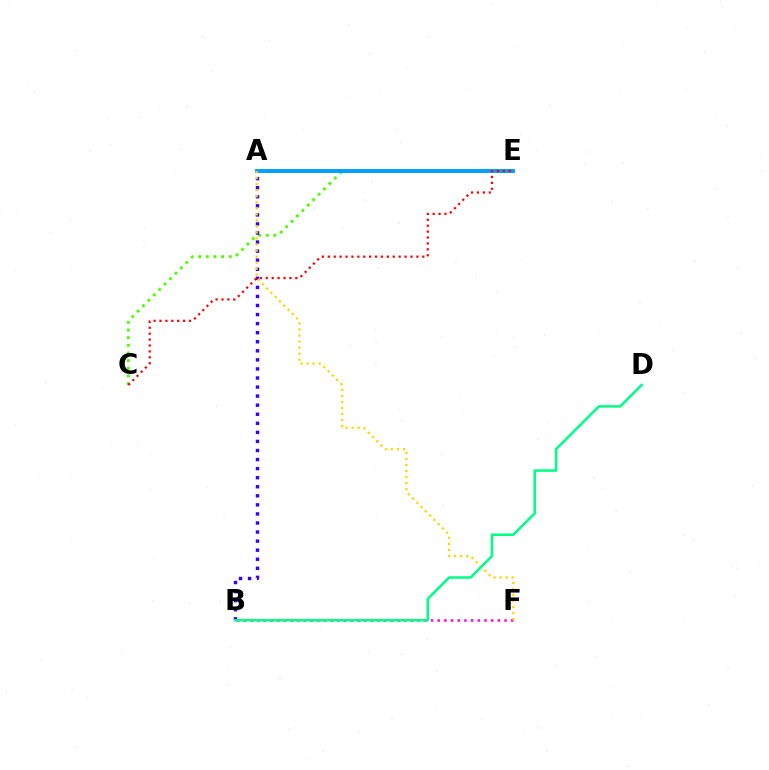{('C', 'E'): [{'color': '#4fff00', 'line_style': 'dotted', 'thickness': 2.08}, {'color': '#ff0000', 'line_style': 'dotted', 'thickness': 1.6}], ('A', 'E'): [{'color': '#009eff', 'line_style': 'solid', 'thickness': 2.82}], ('B', 'F'): [{'color': '#ff00ed', 'line_style': 'dotted', 'thickness': 1.82}], ('A', 'B'): [{'color': '#3700ff', 'line_style': 'dotted', 'thickness': 2.46}], ('A', 'F'): [{'color': '#ffd500', 'line_style': 'dotted', 'thickness': 1.64}], ('B', 'D'): [{'color': '#00ff86', 'line_style': 'solid', 'thickness': 1.82}]}